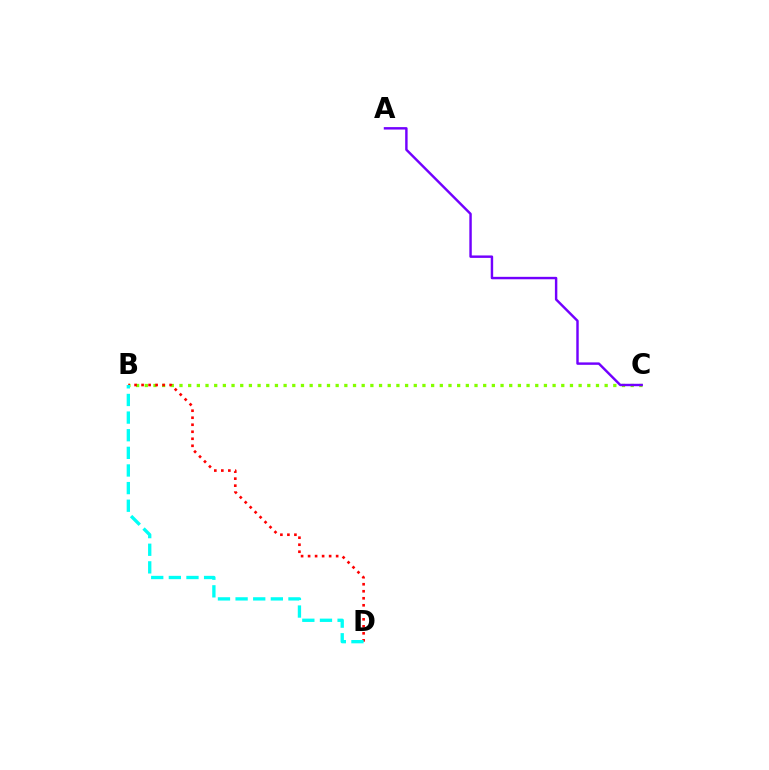{('B', 'C'): [{'color': '#84ff00', 'line_style': 'dotted', 'thickness': 2.36}], ('A', 'C'): [{'color': '#7200ff', 'line_style': 'solid', 'thickness': 1.75}], ('B', 'D'): [{'color': '#ff0000', 'line_style': 'dotted', 'thickness': 1.91}, {'color': '#00fff6', 'line_style': 'dashed', 'thickness': 2.39}]}